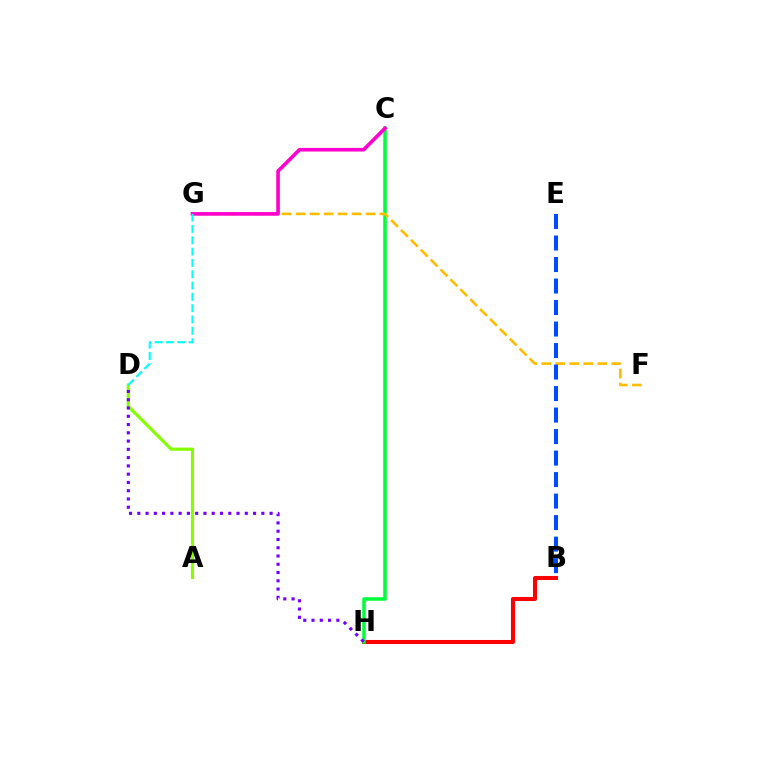{('A', 'D'): [{'color': '#84ff00', 'line_style': 'solid', 'thickness': 2.26}], ('B', 'H'): [{'color': '#ff0000', 'line_style': 'solid', 'thickness': 2.92}], ('C', 'H'): [{'color': '#00ff39', 'line_style': 'solid', 'thickness': 2.53}], ('F', 'G'): [{'color': '#ffbd00', 'line_style': 'dashed', 'thickness': 1.9}], ('D', 'H'): [{'color': '#7200ff', 'line_style': 'dotted', 'thickness': 2.25}], ('C', 'G'): [{'color': '#ff00cf', 'line_style': 'solid', 'thickness': 2.61}], ('B', 'E'): [{'color': '#004bff', 'line_style': 'dashed', 'thickness': 2.92}], ('D', 'G'): [{'color': '#00fff6', 'line_style': 'dashed', 'thickness': 1.54}]}